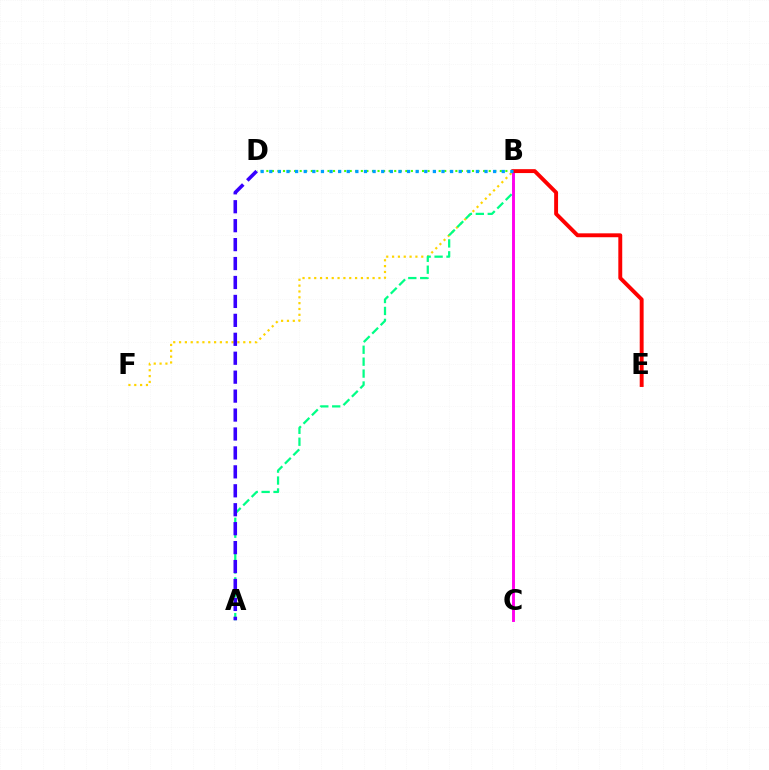{('B', 'F'): [{'color': '#ffd500', 'line_style': 'dotted', 'thickness': 1.59}], ('A', 'B'): [{'color': '#00ff86', 'line_style': 'dashed', 'thickness': 1.62}], ('B', 'C'): [{'color': '#ff00ed', 'line_style': 'solid', 'thickness': 2.1}], ('B', 'E'): [{'color': '#ff0000', 'line_style': 'solid', 'thickness': 2.81}], ('B', 'D'): [{'color': '#4fff00', 'line_style': 'dotted', 'thickness': 1.51}, {'color': '#009eff', 'line_style': 'dotted', 'thickness': 2.34}], ('A', 'D'): [{'color': '#3700ff', 'line_style': 'dashed', 'thickness': 2.57}]}